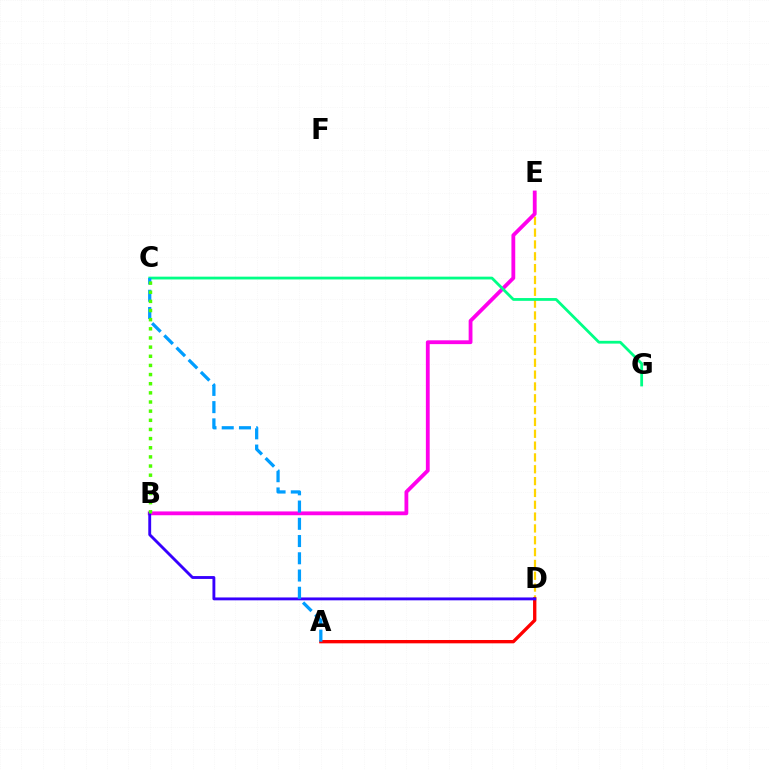{('D', 'E'): [{'color': '#ffd500', 'line_style': 'dashed', 'thickness': 1.61}], ('B', 'E'): [{'color': '#ff00ed', 'line_style': 'solid', 'thickness': 2.74}], ('A', 'D'): [{'color': '#ff0000', 'line_style': 'solid', 'thickness': 2.4}], ('B', 'D'): [{'color': '#3700ff', 'line_style': 'solid', 'thickness': 2.06}], ('C', 'G'): [{'color': '#00ff86', 'line_style': 'solid', 'thickness': 2.0}], ('A', 'C'): [{'color': '#009eff', 'line_style': 'dashed', 'thickness': 2.34}], ('B', 'C'): [{'color': '#4fff00', 'line_style': 'dotted', 'thickness': 2.49}]}